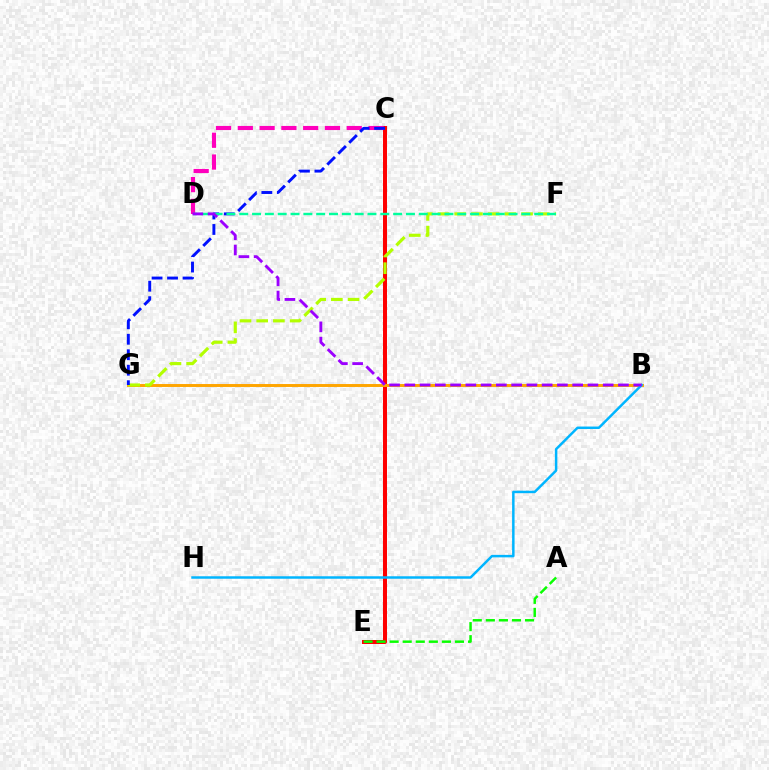{('C', 'E'): [{'color': '#ff0000', 'line_style': 'solid', 'thickness': 2.87}], ('C', 'D'): [{'color': '#ff00bd', 'line_style': 'dashed', 'thickness': 2.96}], ('A', 'E'): [{'color': '#08ff00', 'line_style': 'dashed', 'thickness': 1.77}], ('B', 'G'): [{'color': '#ffa500', 'line_style': 'solid', 'thickness': 2.12}], ('B', 'H'): [{'color': '#00b5ff', 'line_style': 'solid', 'thickness': 1.79}], ('F', 'G'): [{'color': '#b3ff00', 'line_style': 'dashed', 'thickness': 2.27}], ('C', 'G'): [{'color': '#0010ff', 'line_style': 'dashed', 'thickness': 2.1}], ('D', 'F'): [{'color': '#00ff9d', 'line_style': 'dashed', 'thickness': 1.74}], ('B', 'D'): [{'color': '#9b00ff', 'line_style': 'dashed', 'thickness': 2.07}]}